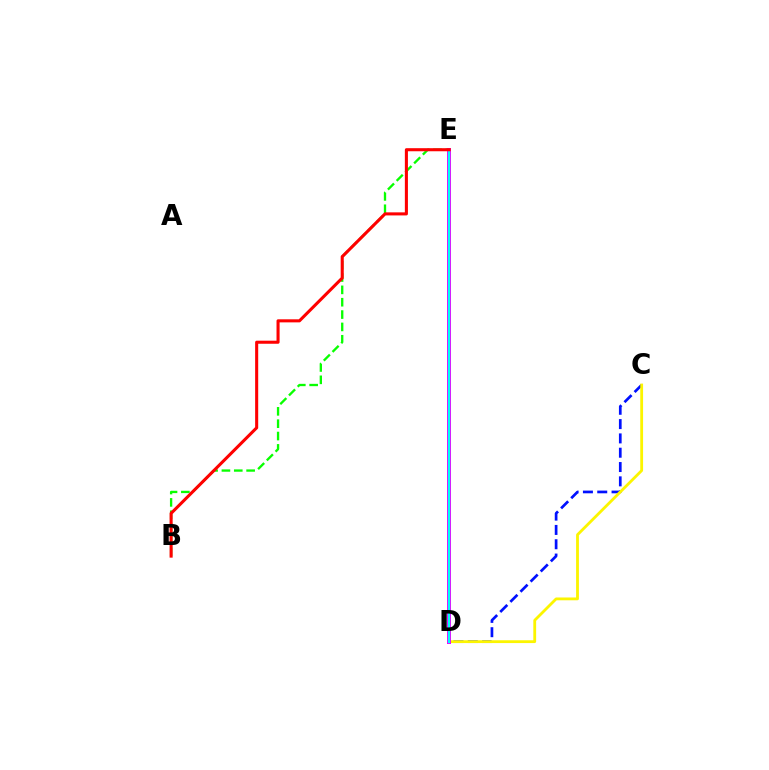{('C', 'D'): [{'color': '#0010ff', 'line_style': 'dashed', 'thickness': 1.94}, {'color': '#fcf500', 'line_style': 'solid', 'thickness': 2.02}], ('B', 'E'): [{'color': '#08ff00', 'line_style': 'dashed', 'thickness': 1.68}, {'color': '#ff0000', 'line_style': 'solid', 'thickness': 2.21}], ('D', 'E'): [{'color': '#ee00ff', 'line_style': 'solid', 'thickness': 2.86}, {'color': '#00fff6', 'line_style': 'solid', 'thickness': 1.6}]}